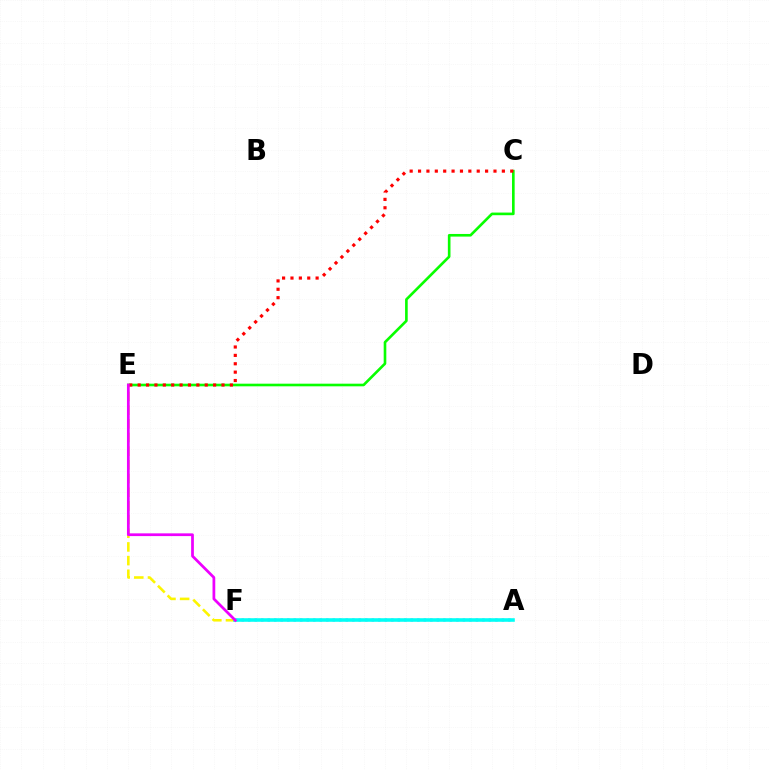{('E', 'F'): [{'color': '#fcf500', 'line_style': 'dashed', 'thickness': 1.86}, {'color': '#ee00ff', 'line_style': 'solid', 'thickness': 1.97}], ('C', 'E'): [{'color': '#08ff00', 'line_style': 'solid', 'thickness': 1.9}, {'color': '#ff0000', 'line_style': 'dotted', 'thickness': 2.28}], ('A', 'F'): [{'color': '#0010ff', 'line_style': 'dotted', 'thickness': 1.77}, {'color': '#00fff6', 'line_style': 'solid', 'thickness': 2.57}]}